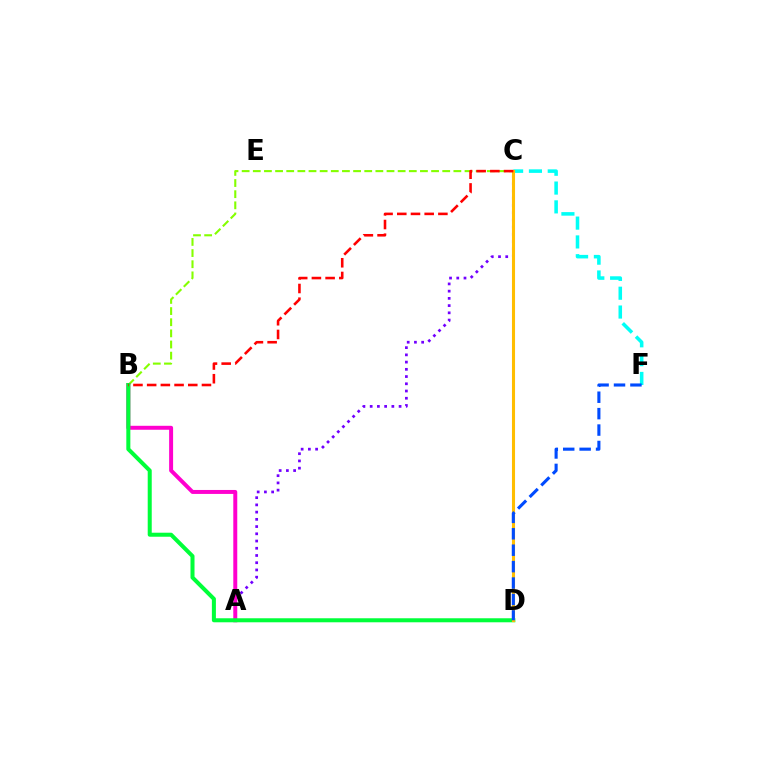{('C', 'F'): [{'color': '#00fff6', 'line_style': 'dashed', 'thickness': 2.56}], ('A', 'C'): [{'color': '#7200ff', 'line_style': 'dotted', 'thickness': 1.96}], ('B', 'C'): [{'color': '#84ff00', 'line_style': 'dashed', 'thickness': 1.51}, {'color': '#ff0000', 'line_style': 'dashed', 'thickness': 1.86}], ('A', 'B'): [{'color': '#ff00cf', 'line_style': 'solid', 'thickness': 2.85}], ('B', 'D'): [{'color': '#00ff39', 'line_style': 'solid', 'thickness': 2.9}], ('C', 'D'): [{'color': '#ffbd00', 'line_style': 'solid', 'thickness': 2.22}], ('D', 'F'): [{'color': '#004bff', 'line_style': 'dashed', 'thickness': 2.23}]}